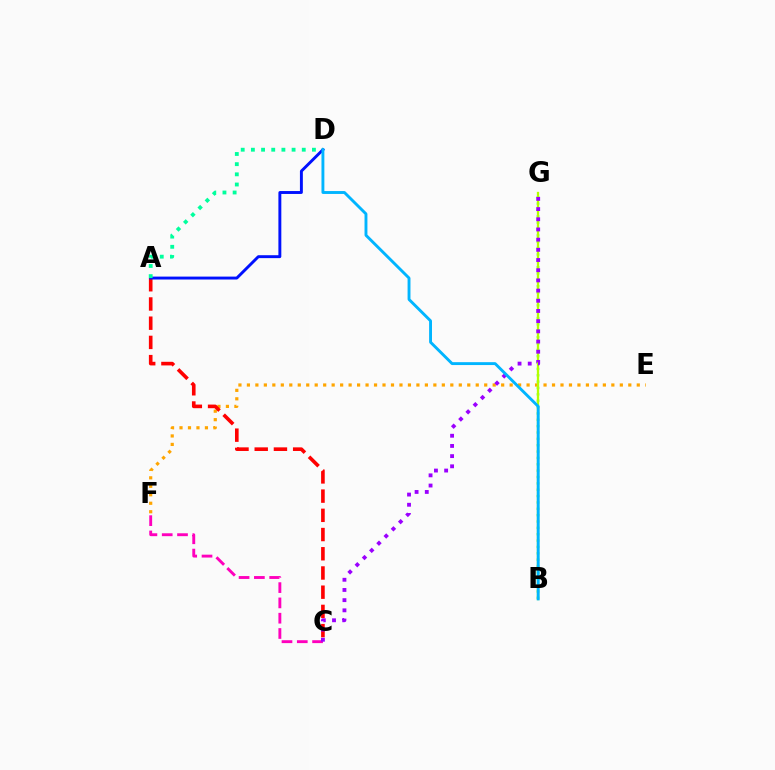{('B', 'G'): [{'color': '#08ff00', 'line_style': 'dotted', 'thickness': 1.73}, {'color': '#b3ff00', 'line_style': 'solid', 'thickness': 1.66}], ('E', 'F'): [{'color': '#ffa500', 'line_style': 'dotted', 'thickness': 2.3}], ('A', 'C'): [{'color': '#ff0000', 'line_style': 'dashed', 'thickness': 2.61}], ('A', 'D'): [{'color': '#0010ff', 'line_style': 'solid', 'thickness': 2.1}, {'color': '#00ff9d', 'line_style': 'dotted', 'thickness': 2.76}], ('C', 'F'): [{'color': '#ff00bd', 'line_style': 'dashed', 'thickness': 2.08}], ('C', 'G'): [{'color': '#9b00ff', 'line_style': 'dotted', 'thickness': 2.77}], ('B', 'D'): [{'color': '#00b5ff', 'line_style': 'solid', 'thickness': 2.08}]}